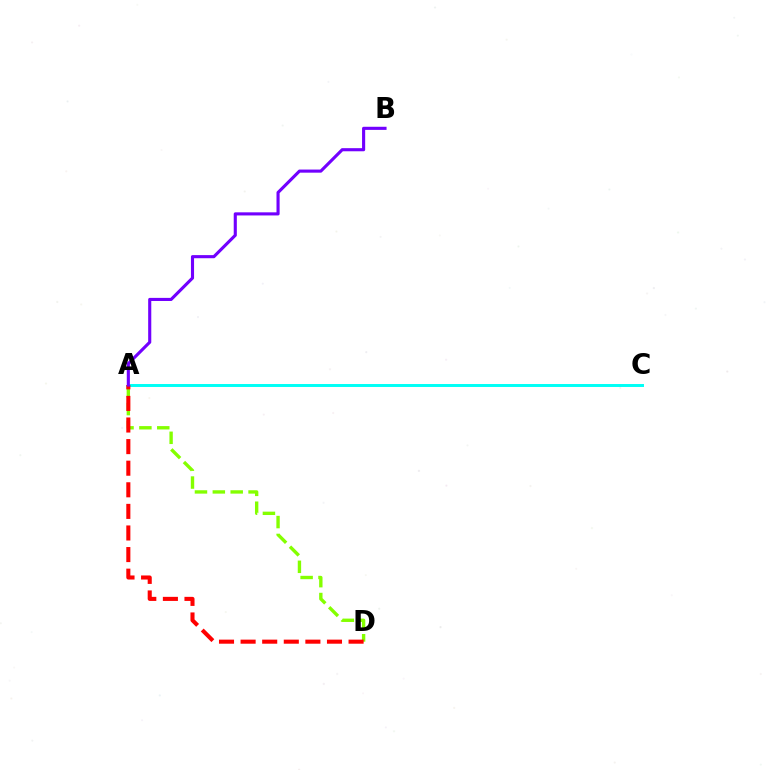{('A', 'D'): [{'color': '#84ff00', 'line_style': 'dashed', 'thickness': 2.43}, {'color': '#ff0000', 'line_style': 'dashed', 'thickness': 2.93}], ('A', 'C'): [{'color': '#00fff6', 'line_style': 'solid', 'thickness': 2.13}], ('A', 'B'): [{'color': '#7200ff', 'line_style': 'solid', 'thickness': 2.24}]}